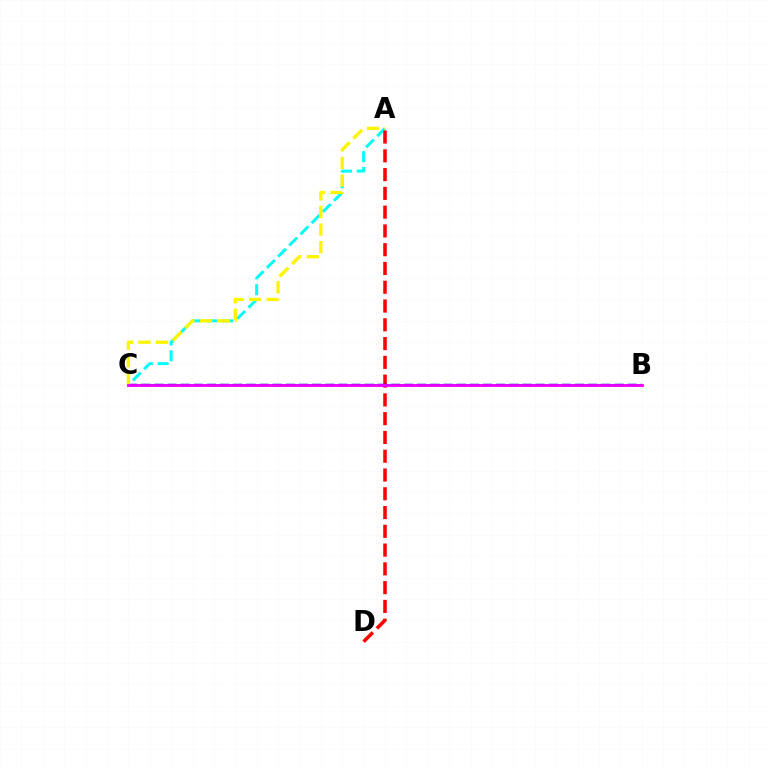{('A', 'C'): [{'color': '#00fff6', 'line_style': 'dashed', 'thickness': 2.15}, {'color': '#fcf500', 'line_style': 'dashed', 'thickness': 2.39}], ('A', 'D'): [{'color': '#ff0000', 'line_style': 'dashed', 'thickness': 2.55}], ('B', 'C'): [{'color': '#08ff00', 'line_style': 'dashed', 'thickness': 1.51}, {'color': '#0010ff', 'line_style': 'dashed', 'thickness': 1.79}, {'color': '#ee00ff', 'line_style': 'solid', 'thickness': 2.04}]}